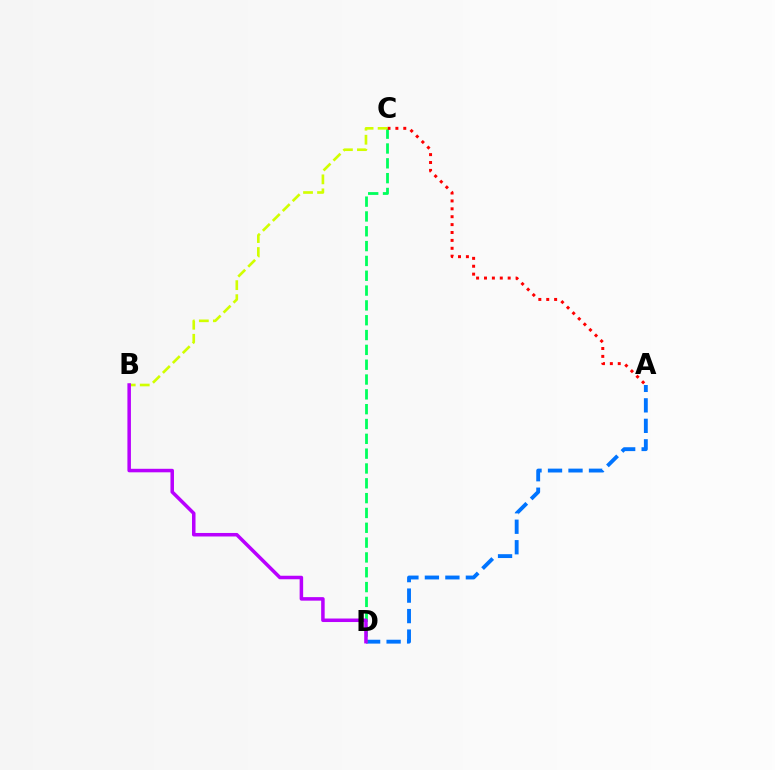{('A', 'D'): [{'color': '#0074ff', 'line_style': 'dashed', 'thickness': 2.78}], ('C', 'D'): [{'color': '#00ff5c', 'line_style': 'dashed', 'thickness': 2.01}], ('A', 'C'): [{'color': '#ff0000', 'line_style': 'dotted', 'thickness': 2.15}], ('B', 'C'): [{'color': '#d1ff00', 'line_style': 'dashed', 'thickness': 1.9}], ('B', 'D'): [{'color': '#b900ff', 'line_style': 'solid', 'thickness': 2.53}]}